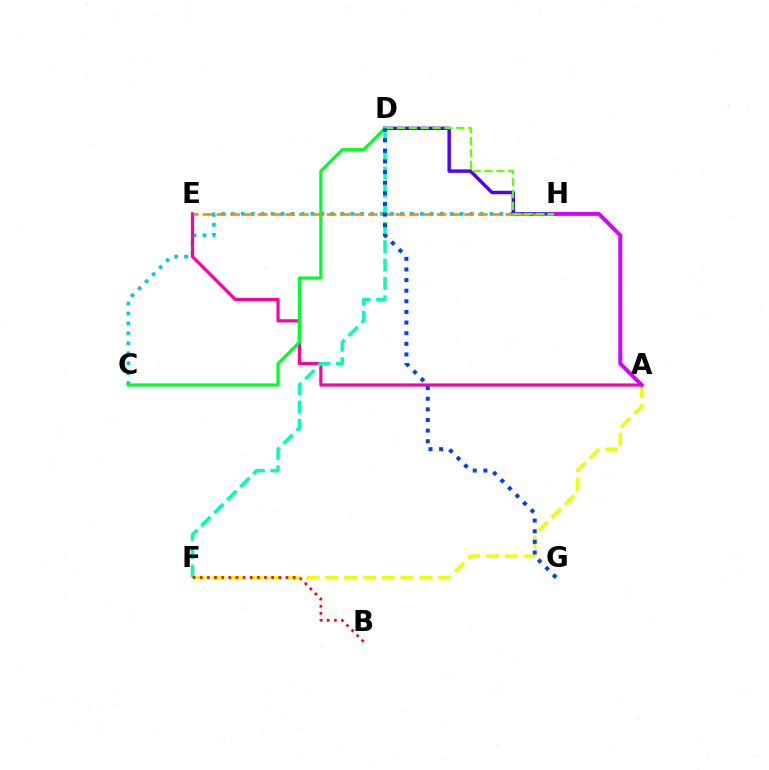{('C', 'H'): [{'color': '#00c7ff', 'line_style': 'dotted', 'thickness': 2.7}], ('D', 'H'): [{'color': '#4f00ff', 'line_style': 'solid', 'thickness': 2.49}, {'color': '#66ff00', 'line_style': 'dashed', 'thickness': 1.61}], ('A', 'E'): [{'color': '#ff00a0', 'line_style': 'solid', 'thickness': 2.29}], ('A', 'F'): [{'color': '#eeff00', 'line_style': 'dashed', 'thickness': 2.56}], ('D', 'F'): [{'color': '#00ffaf', 'line_style': 'dashed', 'thickness': 2.5}], ('C', 'D'): [{'color': '#00ff27', 'line_style': 'solid', 'thickness': 2.29}], ('E', 'H'): [{'color': '#ff8800', 'line_style': 'dashed', 'thickness': 1.87}], ('D', 'G'): [{'color': '#003fff', 'line_style': 'dotted', 'thickness': 2.89}], ('B', 'F'): [{'color': '#ff0000', 'line_style': 'dotted', 'thickness': 1.94}], ('A', 'H'): [{'color': '#d600ff', 'line_style': 'solid', 'thickness': 2.84}]}